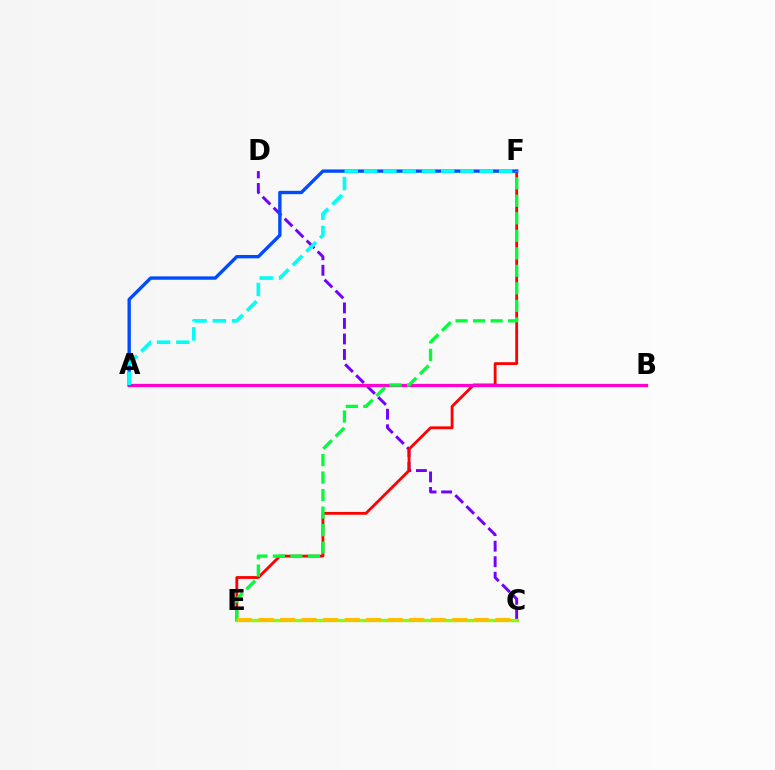{('C', 'D'): [{'color': '#7200ff', 'line_style': 'dashed', 'thickness': 2.11}], ('E', 'F'): [{'color': '#ff0000', 'line_style': 'solid', 'thickness': 2.03}, {'color': '#00ff39', 'line_style': 'dashed', 'thickness': 2.38}], ('A', 'F'): [{'color': '#004bff', 'line_style': 'solid', 'thickness': 2.41}, {'color': '#00fff6', 'line_style': 'dashed', 'thickness': 2.62}], ('A', 'B'): [{'color': '#ff00cf', 'line_style': 'solid', 'thickness': 2.35}], ('C', 'E'): [{'color': '#84ff00', 'line_style': 'solid', 'thickness': 2.38}, {'color': '#ffbd00', 'line_style': 'dashed', 'thickness': 2.93}]}